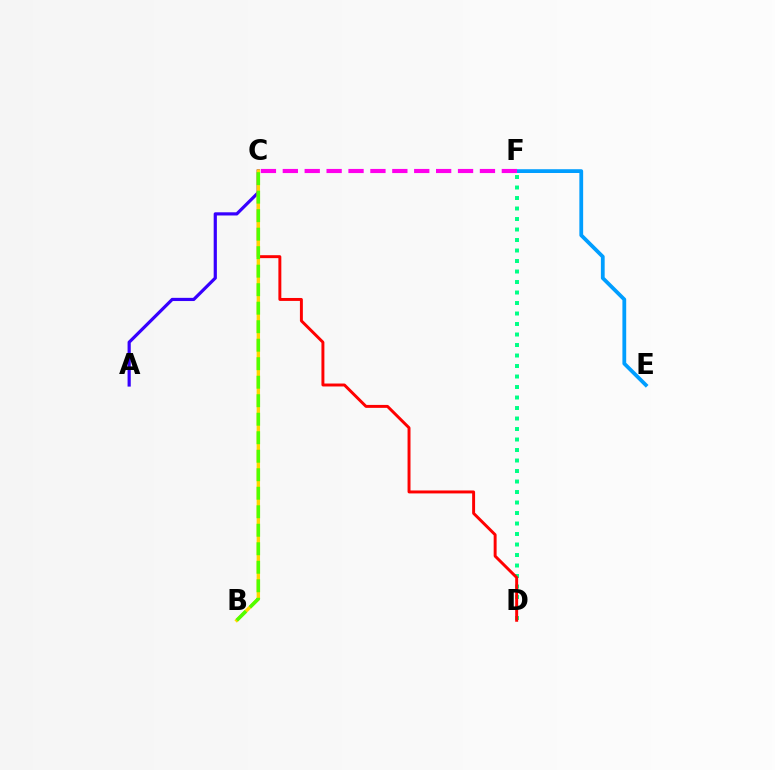{('E', 'F'): [{'color': '#009eff', 'line_style': 'solid', 'thickness': 2.72}], ('A', 'C'): [{'color': '#3700ff', 'line_style': 'solid', 'thickness': 2.3}], ('D', 'F'): [{'color': '#00ff86', 'line_style': 'dotted', 'thickness': 2.85}], ('C', 'D'): [{'color': '#ff0000', 'line_style': 'solid', 'thickness': 2.12}], ('B', 'C'): [{'color': '#ffd500', 'line_style': 'solid', 'thickness': 2.45}, {'color': '#4fff00', 'line_style': 'dashed', 'thickness': 2.51}], ('C', 'F'): [{'color': '#ff00ed', 'line_style': 'dashed', 'thickness': 2.98}]}